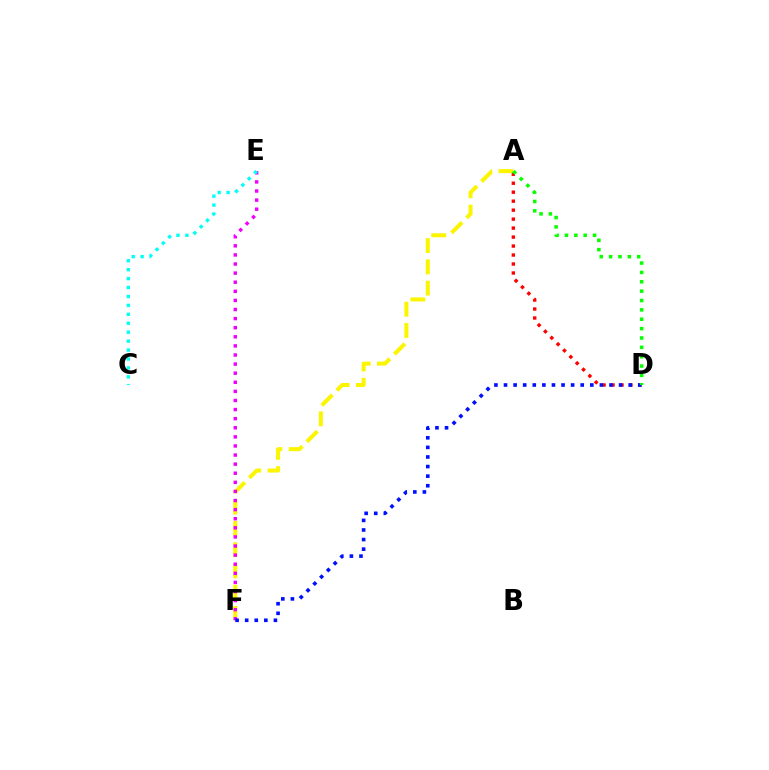{('A', 'D'): [{'color': '#ff0000', 'line_style': 'dotted', 'thickness': 2.44}, {'color': '#08ff00', 'line_style': 'dotted', 'thickness': 2.54}], ('A', 'F'): [{'color': '#fcf500', 'line_style': 'dashed', 'thickness': 2.89}], ('E', 'F'): [{'color': '#ee00ff', 'line_style': 'dotted', 'thickness': 2.47}], ('C', 'E'): [{'color': '#00fff6', 'line_style': 'dotted', 'thickness': 2.43}], ('D', 'F'): [{'color': '#0010ff', 'line_style': 'dotted', 'thickness': 2.61}]}